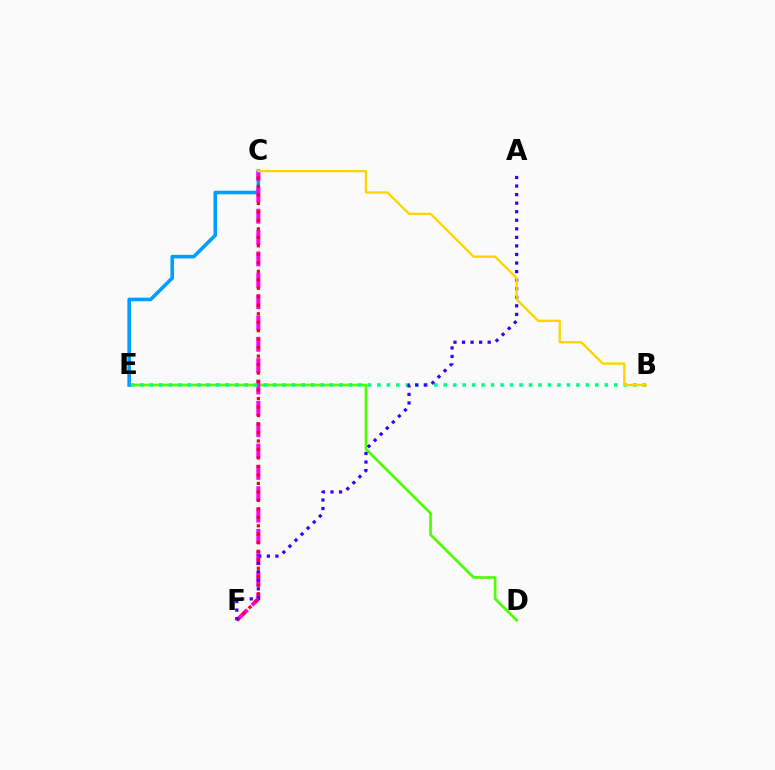{('D', 'E'): [{'color': '#4fff00', 'line_style': 'solid', 'thickness': 1.93}], ('C', 'E'): [{'color': '#009eff', 'line_style': 'solid', 'thickness': 2.58}], ('C', 'F'): [{'color': '#ff00ed', 'line_style': 'dashed', 'thickness': 2.9}, {'color': '#ff0000', 'line_style': 'dotted', 'thickness': 2.31}], ('B', 'E'): [{'color': '#00ff86', 'line_style': 'dotted', 'thickness': 2.57}], ('A', 'F'): [{'color': '#3700ff', 'line_style': 'dotted', 'thickness': 2.32}], ('B', 'C'): [{'color': '#ffd500', 'line_style': 'solid', 'thickness': 1.7}]}